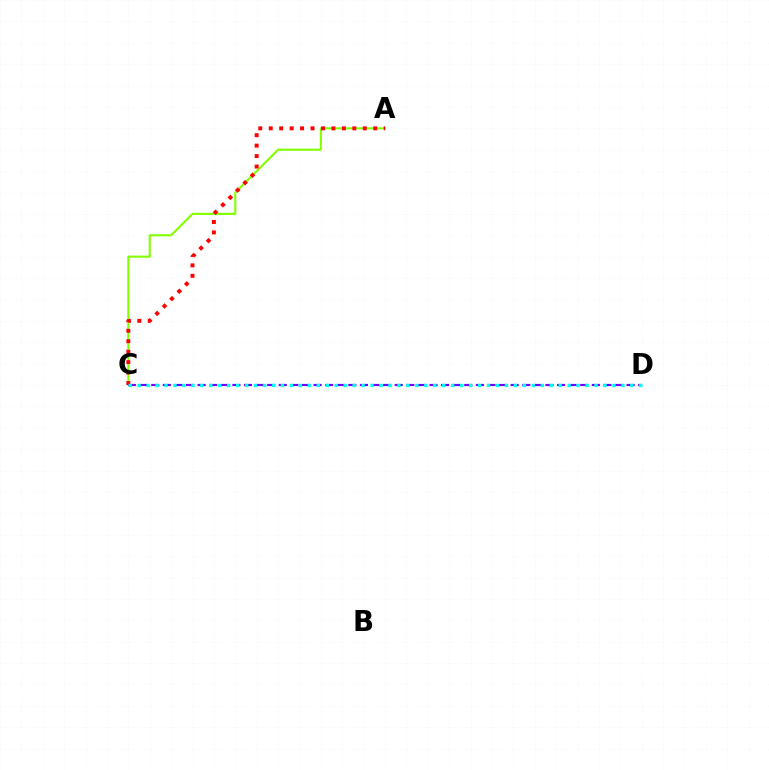{('A', 'C'): [{'color': '#84ff00', 'line_style': 'solid', 'thickness': 1.53}, {'color': '#ff0000', 'line_style': 'dotted', 'thickness': 2.84}], ('C', 'D'): [{'color': '#7200ff', 'line_style': 'dashed', 'thickness': 1.58}, {'color': '#00fff6', 'line_style': 'dotted', 'thickness': 2.43}]}